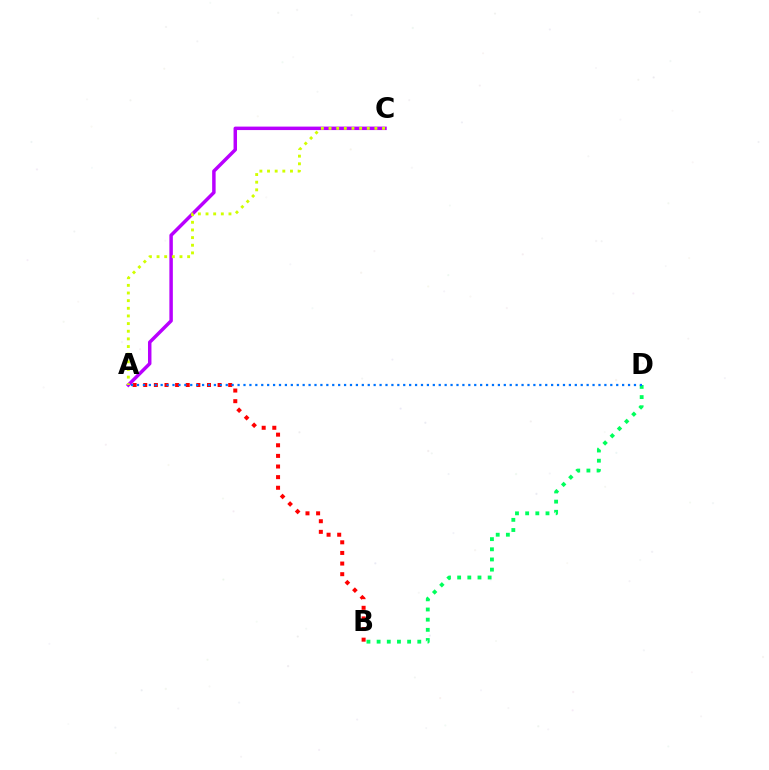{('B', 'D'): [{'color': '#00ff5c', 'line_style': 'dotted', 'thickness': 2.76}], ('A', 'C'): [{'color': '#b900ff', 'line_style': 'solid', 'thickness': 2.5}, {'color': '#d1ff00', 'line_style': 'dotted', 'thickness': 2.08}], ('A', 'B'): [{'color': '#ff0000', 'line_style': 'dotted', 'thickness': 2.89}], ('A', 'D'): [{'color': '#0074ff', 'line_style': 'dotted', 'thickness': 1.61}]}